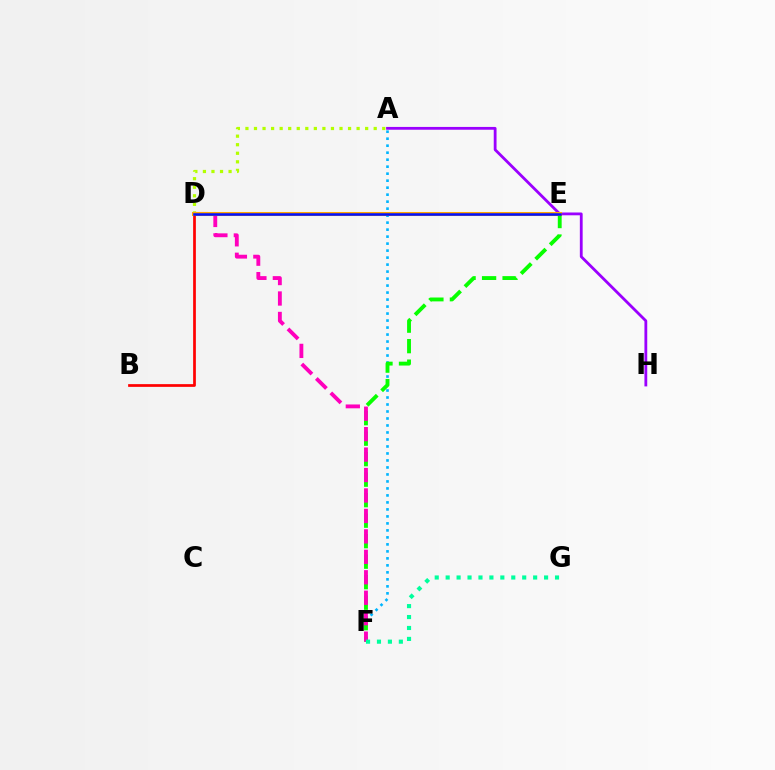{('A', 'F'): [{'color': '#00b5ff', 'line_style': 'dotted', 'thickness': 1.9}], ('B', 'D'): [{'color': '#ff0000', 'line_style': 'solid', 'thickness': 1.96}], ('E', 'F'): [{'color': '#08ff00', 'line_style': 'dashed', 'thickness': 2.79}], ('A', 'H'): [{'color': '#9b00ff', 'line_style': 'solid', 'thickness': 2.02}], ('A', 'D'): [{'color': '#b3ff00', 'line_style': 'dotted', 'thickness': 2.32}], ('D', 'F'): [{'color': '#ff00bd', 'line_style': 'dashed', 'thickness': 2.78}], ('D', 'E'): [{'color': '#ffa500', 'line_style': 'solid', 'thickness': 2.9}, {'color': '#0010ff', 'line_style': 'solid', 'thickness': 1.82}], ('F', 'G'): [{'color': '#00ff9d', 'line_style': 'dotted', 'thickness': 2.97}]}